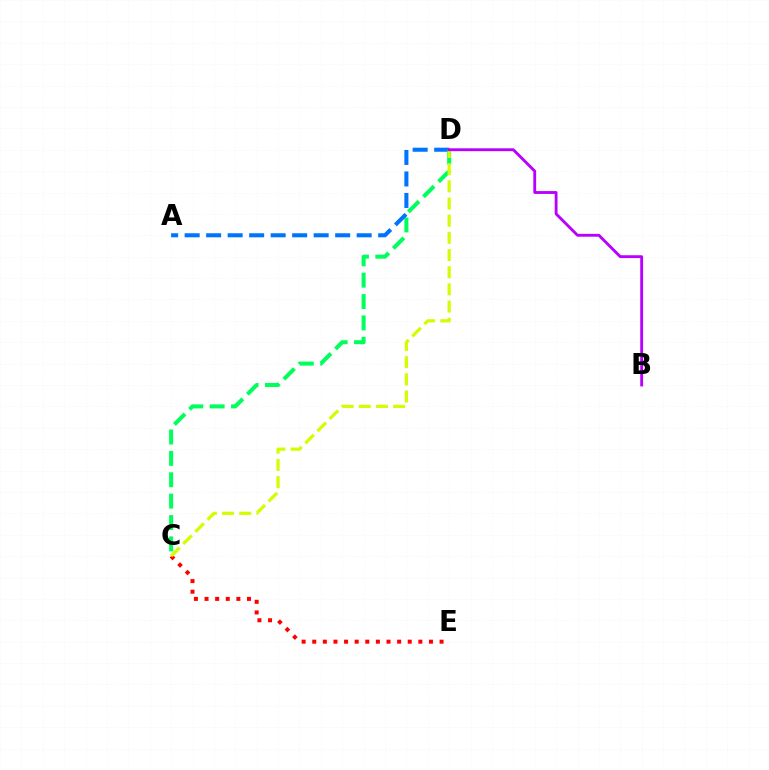{('C', 'D'): [{'color': '#00ff5c', 'line_style': 'dashed', 'thickness': 2.9}, {'color': '#d1ff00', 'line_style': 'dashed', 'thickness': 2.33}], ('A', 'D'): [{'color': '#0074ff', 'line_style': 'dashed', 'thickness': 2.92}], ('C', 'E'): [{'color': '#ff0000', 'line_style': 'dotted', 'thickness': 2.88}], ('B', 'D'): [{'color': '#b900ff', 'line_style': 'solid', 'thickness': 2.06}]}